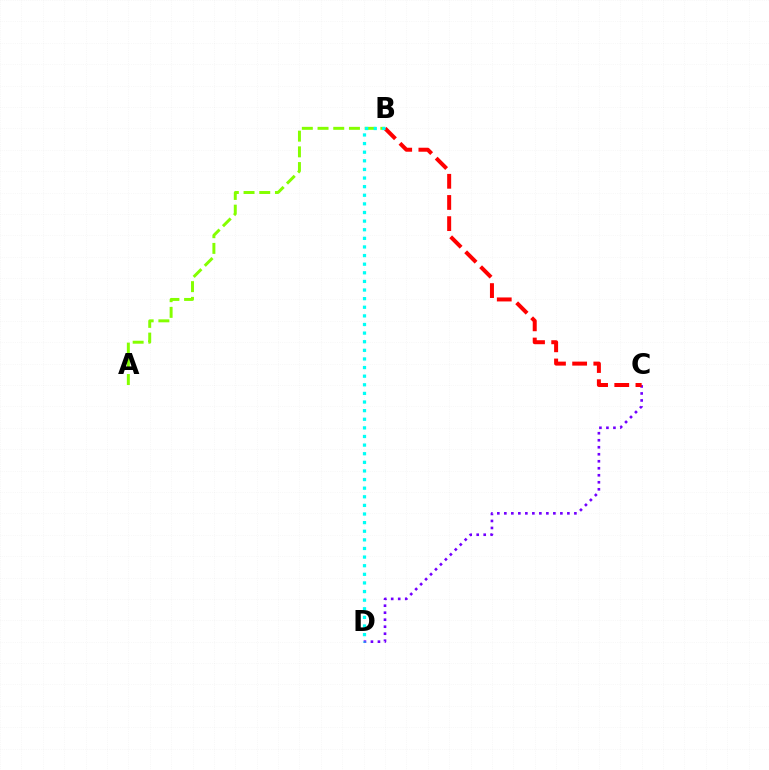{('C', 'D'): [{'color': '#7200ff', 'line_style': 'dotted', 'thickness': 1.9}], ('A', 'B'): [{'color': '#84ff00', 'line_style': 'dashed', 'thickness': 2.13}], ('B', 'C'): [{'color': '#ff0000', 'line_style': 'dashed', 'thickness': 2.88}], ('B', 'D'): [{'color': '#00fff6', 'line_style': 'dotted', 'thickness': 2.34}]}